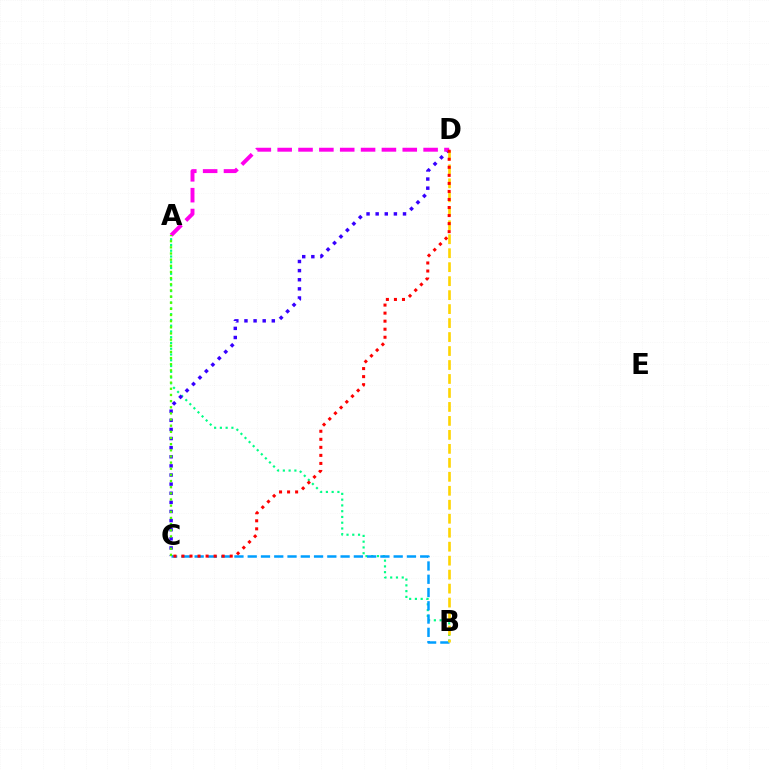{('A', 'B'): [{'color': '#00ff86', 'line_style': 'dotted', 'thickness': 1.57}], ('C', 'D'): [{'color': '#3700ff', 'line_style': 'dotted', 'thickness': 2.48}, {'color': '#ff0000', 'line_style': 'dotted', 'thickness': 2.18}], ('B', 'C'): [{'color': '#009eff', 'line_style': 'dashed', 'thickness': 1.8}], ('A', 'D'): [{'color': '#ff00ed', 'line_style': 'dashed', 'thickness': 2.83}], ('B', 'D'): [{'color': '#ffd500', 'line_style': 'dashed', 'thickness': 1.9}], ('A', 'C'): [{'color': '#4fff00', 'line_style': 'dotted', 'thickness': 1.67}]}